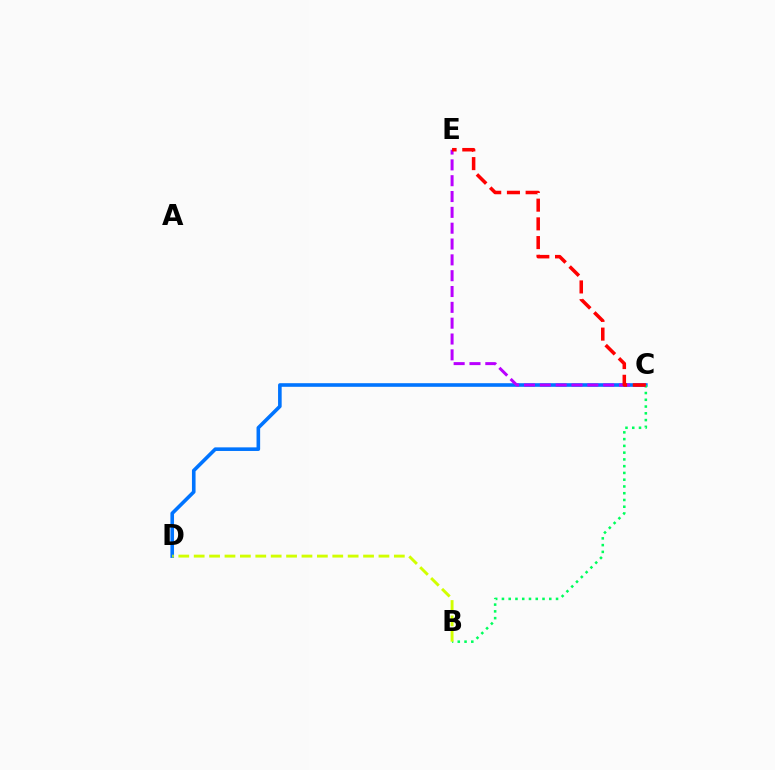{('C', 'D'): [{'color': '#0074ff', 'line_style': 'solid', 'thickness': 2.6}], ('B', 'C'): [{'color': '#00ff5c', 'line_style': 'dotted', 'thickness': 1.84}], ('C', 'E'): [{'color': '#b900ff', 'line_style': 'dashed', 'thickness': 2.15}, {'color': '#ff0000', 'line_style': 'dashed', 'thickness': 2.54}], ('B', 'D'): [{'color': '#d1ff00', 'line_style': 'dashed', 'thickness': 2.09}]}